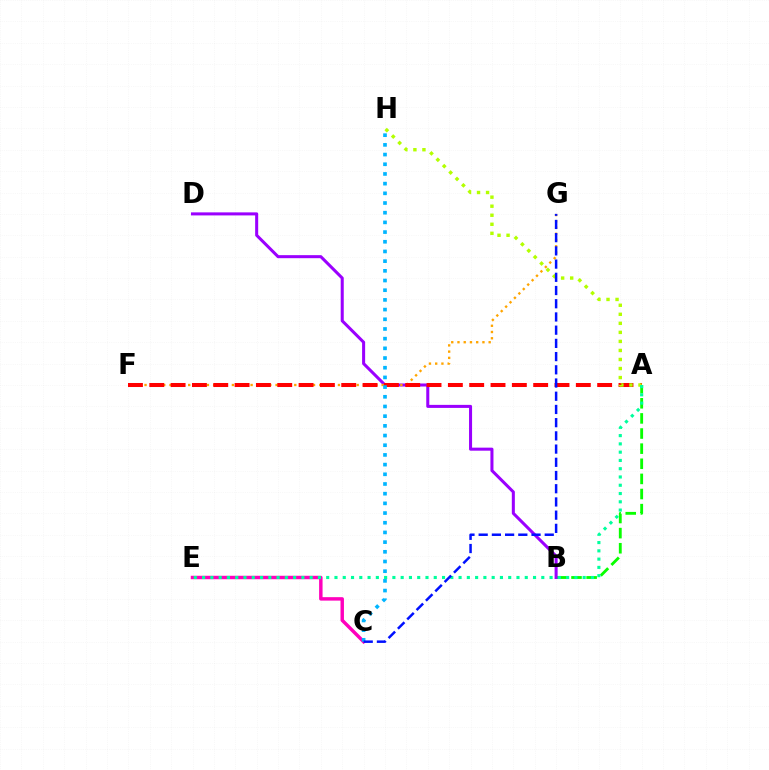{('A', 'B'): [{'color': '#08ff00', 'line_style': 'dashed', 'thickness': 2.05}], ('B', 'D'): [{'color': '#9b00ff', 'line_style': 'solid', 'thickness': 2.19}], ('C', 'E'): [{'color': '#ff00bd', 'line_style': 'solid', 'thickness': 2.48}], ('F', 'G'): [{'color': '#ffa500', 'line_style': 'dotted', 'thickness': 1.7}], ('A', 'F'): [{'color': '#ff0000', 'line_style': 'dashed', 'thickness': 2.9}], ('A', 'H'): [{'color': '#b3ff00', 'line_style': 'dotted', 'thickness': 2.46}], ('C', 'H'): [{'color': '#00b5ff', 'line_style': 'dotted', 'thickness': 2.63}], ('A', 'E'): [{'color': '#00ff9d', 'line_style': 'dotted', 'thickness': 2.25}], ('C', 'G'): [{'color': '#0010ff', 'line_style': 'dashed', 'thickness': 1.8}]}